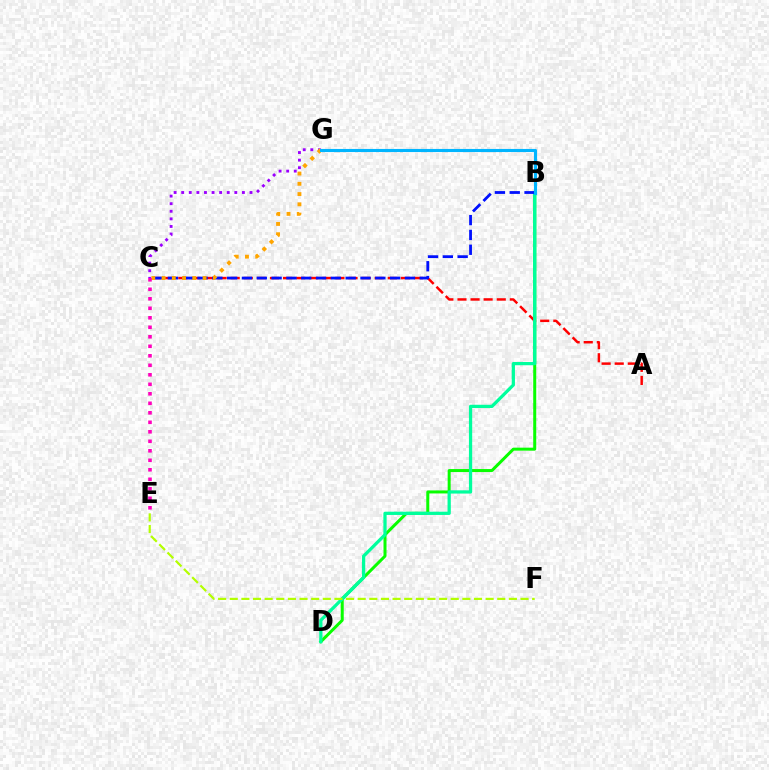{('B', 'D'): [{'color': '#08ff00', 'line_style': 'solid', 'thickness': 2.16}, {'color': '#00ff9d', 'line_style': 'solid', 'thickness': 2.34}], ('A', 'C'): [{'color': '#ff0000', 'line_style': 'dashed', 'thickness': 1.78}], ('B', 'C'): [{'color': '#0010ff', 'line_style': 'dashed', 'thickness': 2.01}], ('E', 'F'): [{'color': '#b3ff00', 'line_style': 'dashed', 'thickness': 1.58}], ('C', 'G'): [{'color': '#9b00ff', 'line_style': 'dotted', 'thickness': 2.06}, {'color': '#ffa500', 'line_style': 'dotted', 'thickness': 2.79}], ('C', 'E'): [{'color': '#ff00bd', 'line_style': 'dotted', 'thickness': 2.58}], ('B', 'G'): [{'color': '#00b5ff', 'line_style': 'solid', 'thickness': 2.24}]}